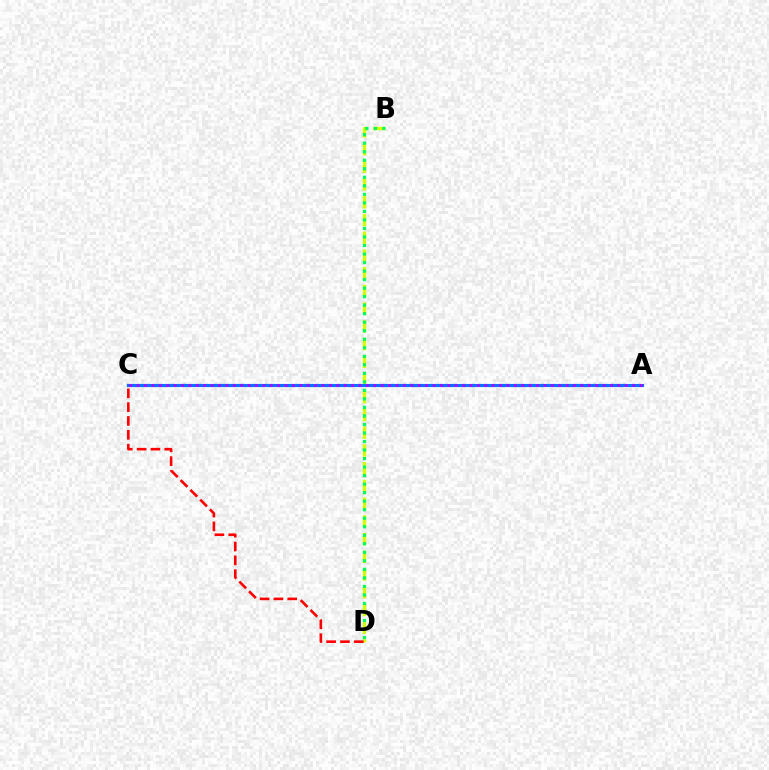{('B', 'D'): [{'color': '#d1ff00', 'line_style': 'dashed', 'thickness': 2.41}, {'color': '#00ff5c', 'line_style': 'dotted', 'thickness': 2.32}], ('A', 'C'): [{'color': '#0074ff', 'line_style': 'solid', 'thickness': 2.27}, {'color': '#b900ff', 'line_style': 'dotted', 'thickness': 2.01}], ('C', 'D'): [{'color': '#ff0000', 'line_style': 'dashed', 'thickness': 1.88}]}